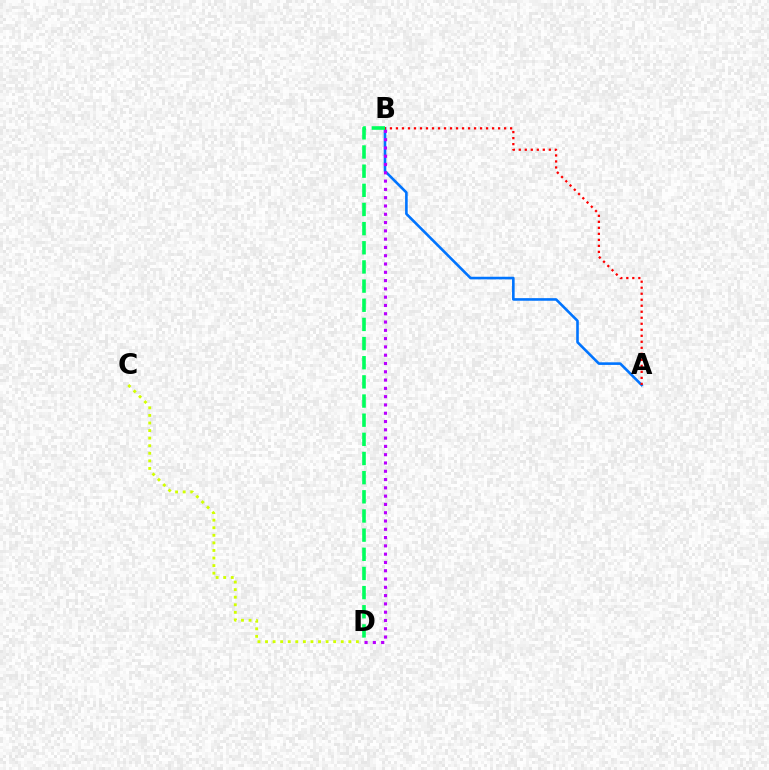{('C', 'D'): [{'color': '#d1ff00', 'line_style': 'dotted', 'thickness': 2.06}], ('A', 'B'): [{'color': '#0074ff', 'line_style': 'solid', 'thickness': 1.87}, {'color': '#ff0000', 'line_style': 'dotted', 'thickness': 1.63}], ('B', 'D'): [{'color': '#b900ff', 'line_style': 'dotted', 'thickness': 2.25}, {'color': '#00ff5c', 'line_style': 'dashed', 'thickness': 2.6}]}